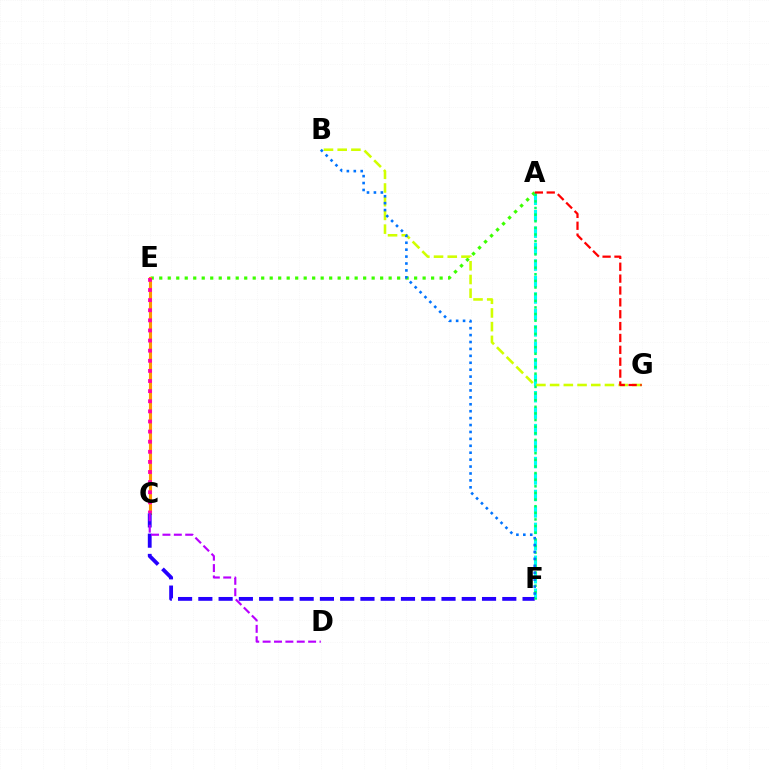{('A', 'E'): [{'color': '#3dff00', 'line_style': 'dotted', 'thickness': 2.31}], ('A', 'F'): [{'color': '#00fff6', 'line_style': 'dashed', 'thickness': 2.24}, {'color': '#00ff5c', 'line_style': 'dotted', 'thickness': 1.8}], ('C', 'E'): [{'color': '#ff9400', 'line_style': 'solid', 'thickness': 2.24}, {'color': '#ff00ac', 'line_style': 'dotted', 'thickness': 2.75}], ('C', 'F'): [{'color': '#2500ff', 'line_style': 'dashed', 'thickness': 2.75}], ('B', 'G'): [{'color': '#d1ff00', 'line_style': 'dashed', 'thickness': 1.86}], ('C', 'D'): [{'color': '#b900ff', 'line_style': 'dashed', 'thickness': 1.55}], ('B', 'F'): [{'color': '#0074ff', 'line_style': 'dotted', 'thickness': 1.88}], ('A', 'G'): [{'color': '#ff0000', 'line_style': 'dashed', 'thickness': 1.61}]}